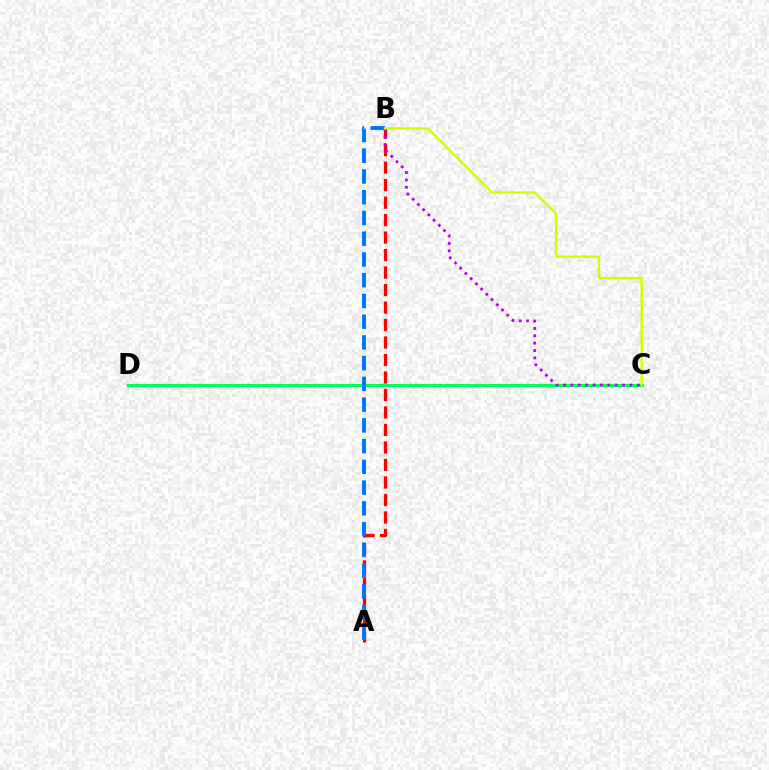{('A', 'B'): [{'color': '#ff0000', 'line_style': 'dashed', 'thickness': 2.38}, {'color': '#0074ff', 'line_style': 'dashed', 'thickness': 2.82}], ('C', 'D'): [{'color': '#00ff5c', 'line_style': 'solid', 'thickness': 2.27}], ('B', 'C'): [{'color': '#b900ff', 'line_style': 'dotted', 'thickness': 2.01}, {'color': '#d1ff00', 'line_style': 'solid', 'thickness': 1.77}]}